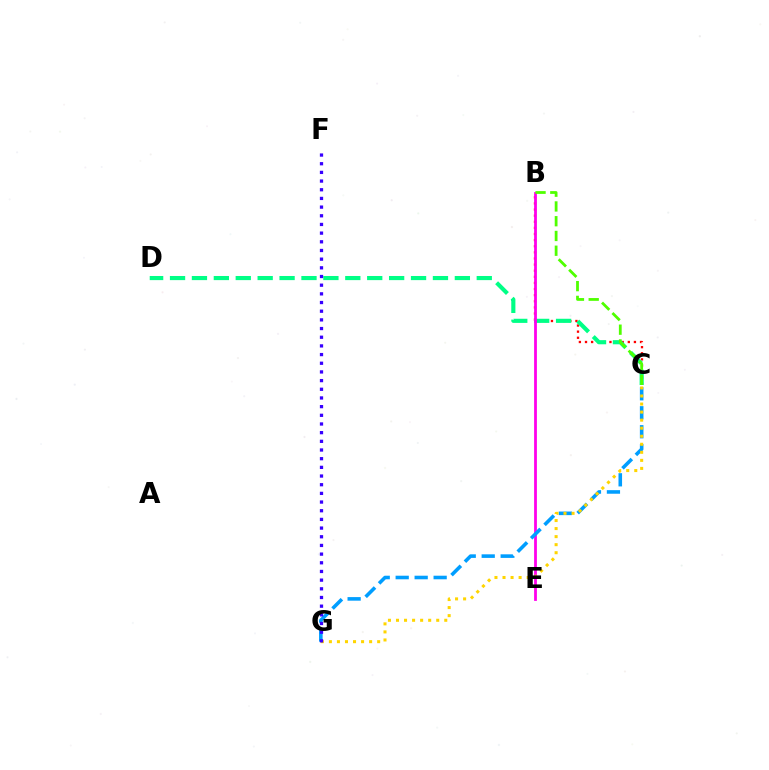{('B', 'C'): [{'color': '#ff0000', 'line_style': 'dotted', 'thickness': 1.66}, {'color': '#4fff00', 'line_style': 'dashed', 'thickness': 2.0}], ('C', 'D'): [{'color': '#00ff86', 'line_style': 'dashed', 'thickness': 2.98}], ('B', 'E'): [{'color': '#ff00ed', 'line_style': 'solid', 'thickness': 2.01}], ('C', 'G'): [{'color': '#009eff', 'line_style': 'dashed', 'thickness': 2.58}, {'color': '#ffd500', 'line_style': 'dotted', 'thickness': 2.19}], ('F', 'G'): [{'color': '#3700ff', 'line_style': 'dotted', 'thickness': 2.36}]}